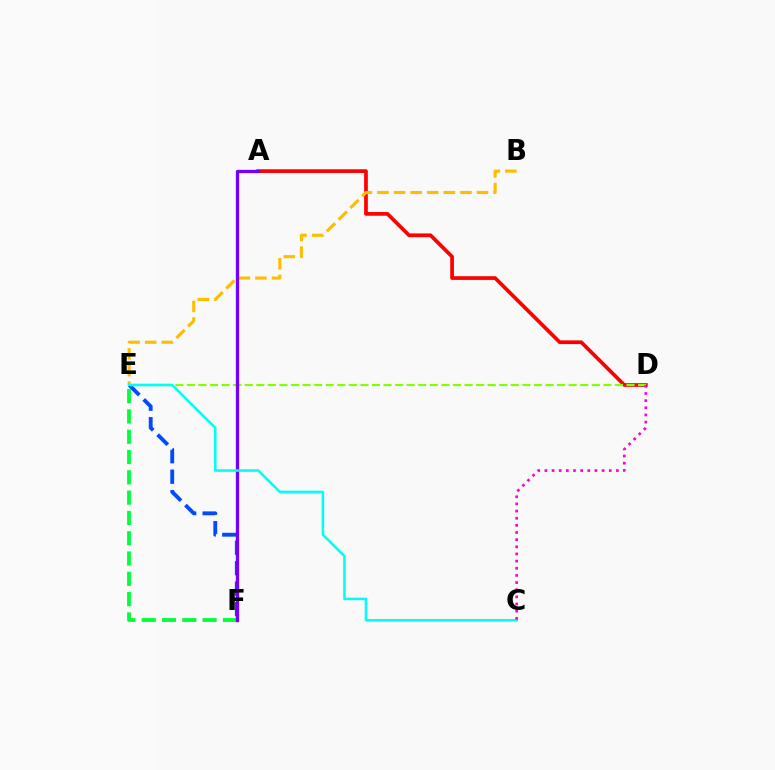{('A', 'D'): [{'color': '#ff0000', 'line_style': 'solid', 'thickness': 2.67}], ('E', 'F'): [{'color': '#004bff', 'line_style': 'dashed', 'thickness': 2.78}, {'color': '#00ff39', 'line_style': 'dashed', 'thickness': 2.76}], ('B', 'E'): [{'color': '#ffbd00', 'line_style': 'dashed', 'thickness': 2.25}], ('D', 'E'): [{'color': '#84ff00', 'line_style': 'dashed', 'thickness': 1.57}], ('A', 'F'): [{'color': '#7200ff', 'line_style': 'solid', 'thickness': 2.38}], ('C', 'E'): [{'color': '#00fff6', 'line_style': 'solid', 'thickness': 1.84}], ('C', 'D'): [{'color': '#ff00cf', 'line_style': 'dotted', 'thickness': 1.94}]}